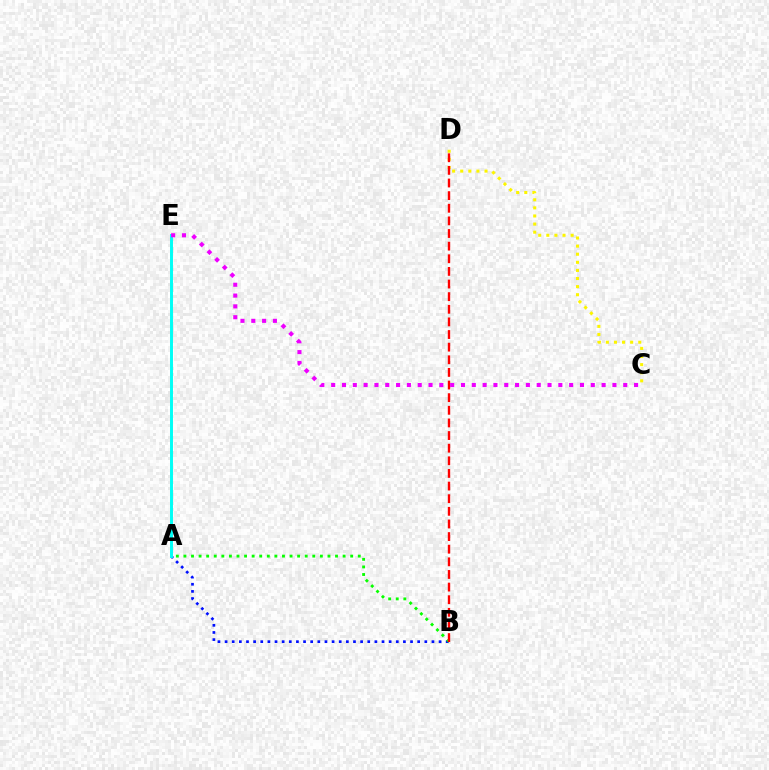{('A', 'B'): [{'color': '#0010ff', 'line_style': 'dotted', 'thickness': 1.94}, {'color': '#08ff00', 'line_style': 'dotted', 'thickness': 2.06}], ('C', 'D'): [{'color': '#fcf500', 'line_style': 'dotted', 'thickness': 2.2}], ('A', 'E'): [{'color': '#00fff6', 'line_style': 'solid', 'thickness': 2.12}], ('B', 'D'): [{'color': '#ff0000', 'line_style': 'dashed', 'thickness': 1.72}], ('C', 'E'): [{'color': '#ee00ff', 'line_style': 'dotted', 'thickness': 2.94}]}